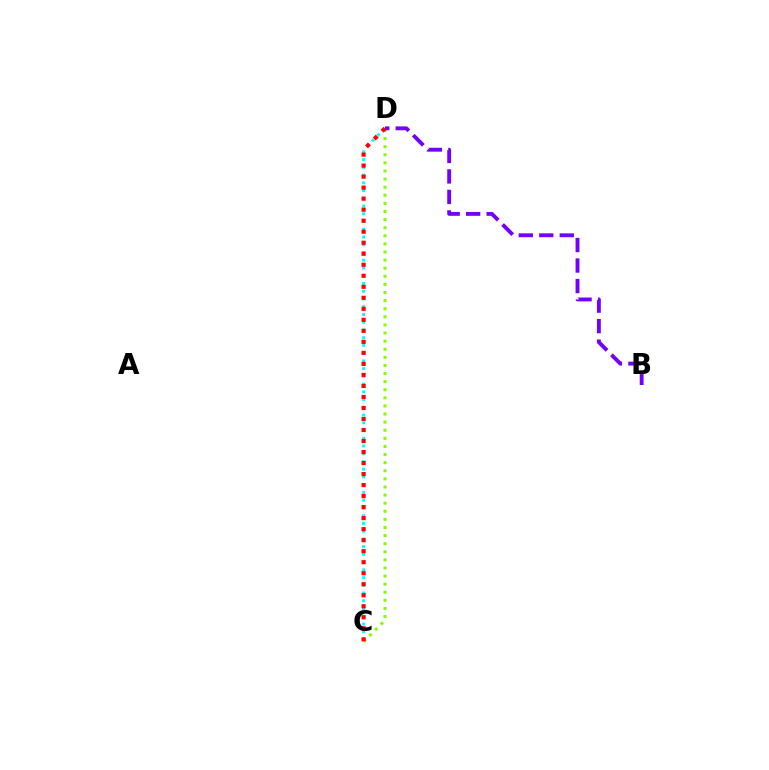{('C', 'D'): [{'color': '#84ff00', 'line_style': 'dotted', 'thickness': 2.2}, {'color': '#00fff6', 'line_style': 'dotted', 'thickness': 2.1}, {'color': '#ff0000', 'line_style': 'dotted', 'thickness': 2.99}], ('B', 'D'): [{'color': '#7200ff', 'line_style': 'dashed', 'thickness': 2.78}]}